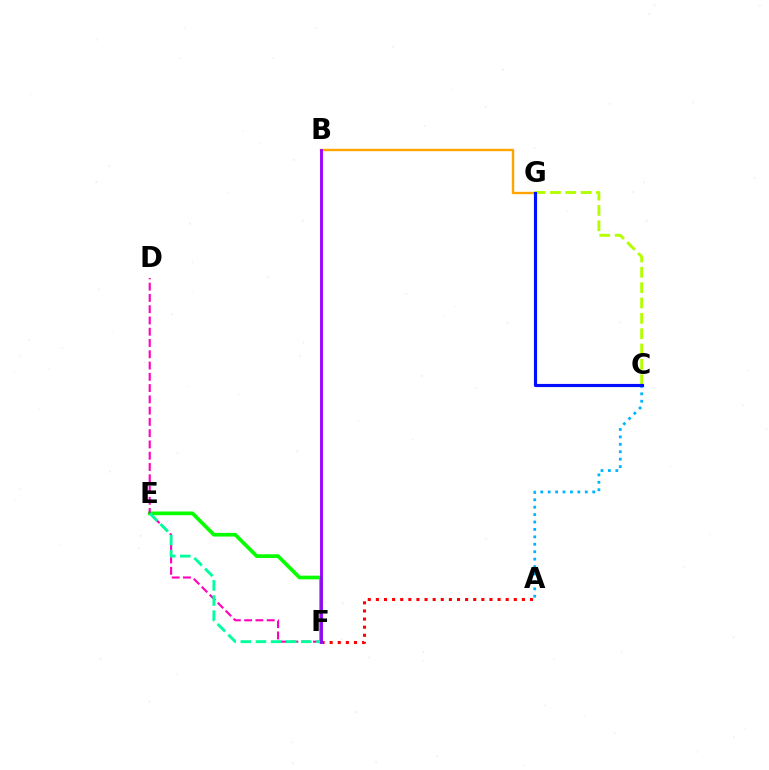{('B', 'G'): [{'color': '#ffa500', 'line_style': 'solid', 'thickness': 1.73}], ('A', 'F'): [{'color': '#ff0000', 'line_style': 'dotted', 'thickness': 2.2}], ('A', 'C'): [{'color': '#00b5ff', 'line_style': 'dotted', 'thickness': 2.02}], ('E', 'F'): [{'color': '#08ff00', 'line_style': 'solid', 'thickness': 2.66}, {'color': '#00ff9d', 'line_style': 'dashed', 'thickness': 2.06}], ('C', 'G'): [{'color': '#b3ff00', 'line_style': 'dashed', 'thickness': 2.09}, {'color': '#0010ff', 'line_style': 'solid', 'thickness': 2.27}], ('D', 'F'): [{'color': '#ff00bd', 'line_style': 'dashed', 'thickness': 1.53}], ('B', 'F'): [{'color': '#9b00ff', 'line_style': 'solid', 'thickness': 2.06}]}